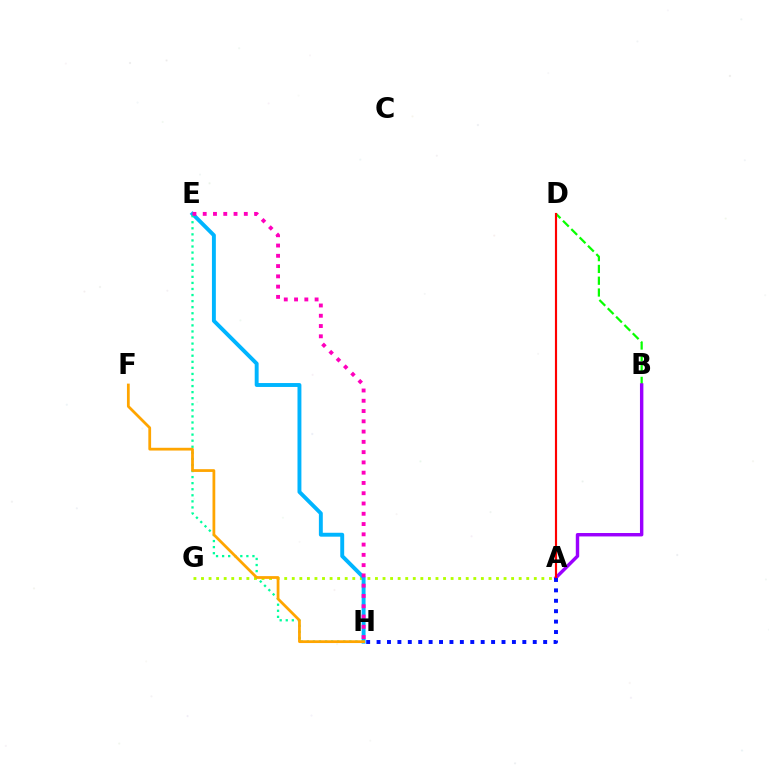{('B', 'D'): [{'color': '#08ff00', 'line_style': 'dashed', 'thickness': 1.6}], ('A', 'G'): [{'color': '#b3ff00', 'line_style': 'dotted', 'thickness': 2.06}], ('E', 'H'): [{'color': '#00b5ff', 'line_style': 'solid', 'thickness': 2.82}, {'color': '#00ff9d', 'line_style': 'dotted', 'thickness': 1.65}, {'color': '#ff00bd', 'line_style': 'dotted', 'thickness': 2.79}], ('A', 'B'): [{'color': '#9b00ff', 'line_style': 'solid', 'thickness': 2.46}], ('A', 'D'): [{'color': '#ff0000', 'line_style': 'solid', 'thickness': 1.55}], ('F', 'H'): [{'color': '#ffa500', 'line_style': 'solid', 'thickness': 1.99}], ('A', 'H'): [{'color': '#0010ff', 'line_style': 'dotted', 'thickness': 2.83}]}